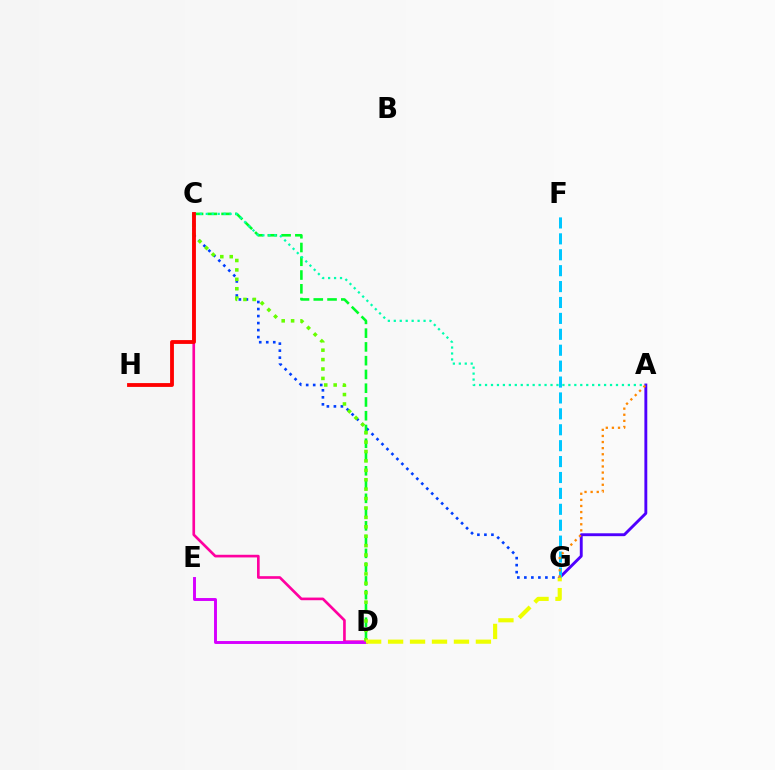{('C', 'G'): [{'color': '#003fff', 'line_style': 'dotted', 'thickness': 1.91}], ('C', 'D'): [{'color': '#ff00a0', 'line_style': 'solid', 'thickness': 1.91}, {'color': '#00ff27', 'line_style': 'dashed', 'thickness': 1.87}, {'color': '#66ff00', 'line_style': 'dotted', 'thickness': 2.56}], ('A', 'G'): [{'color': '#4f00ff', 'line_style': 'solid', 'thickness': 2.08}, {'color': '#ff8800', 'line_style': 'dotted', 'thickness': 1.66}], ('D', 'E'): [{'color': '#d600ff', 'line_style': 'solid', 'thickness': 2.11}], ('F', 'G'): [{'color': '#00c7ff', 'line_style': 'dashed', 'thickness': 2.16}], ('A', 'C'): [{'color': '#00ffaf', 'line_style': 'dotted', 'thickness': 1.62}], ('C', 'H'): [{'color': '#ff0000', 'line_style': 'solid', 'thickness': 2.76}], ('D', 'G'): [{'color': '#eeff00', 'line_style': 'dashed', 'thickness': 2.98}]}